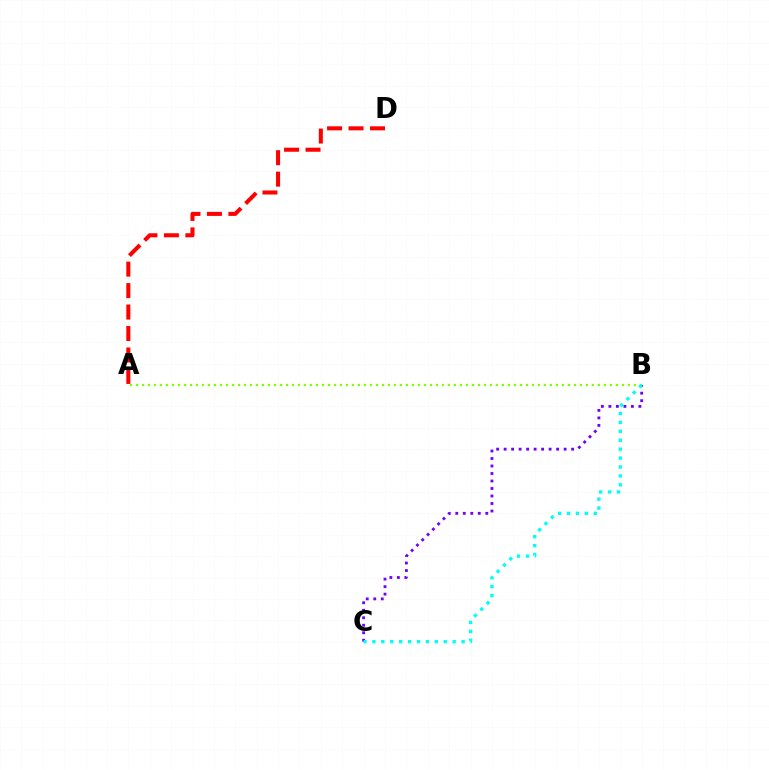{('A', 'B'): [{'color': '#84ff00', 'line_style': 'dotted', 'thickness': 1.63}], ('B', 'C'): [{'color': '#7200ff', 'line_style': 'dotted', 'thickness': 2.04}, {'color': '#00fff6', 'line_style': 'dotted', 'thickness': 2.42}], ('A', 'D'): [{'color': '#ff0000', 'line_style': 'dashed', 'thickness': 2.92}]}